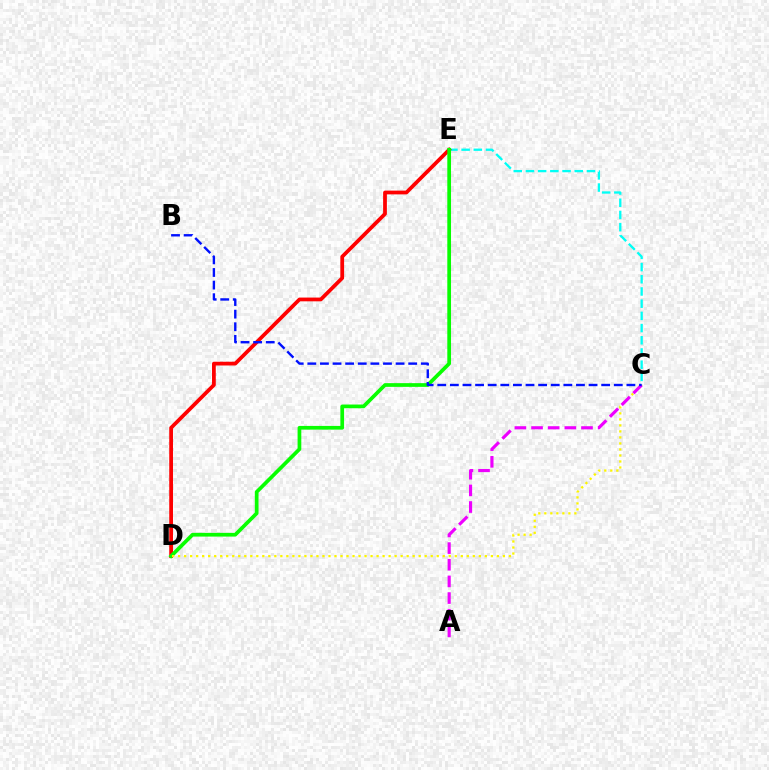{('C', 'E'): [{'color': '#00fff6', 'line_style': 'dashed', 'thickness': 1.66}], ('D', 'E'): [{'color': '#ff0000', 'line_style': 'solid', 'thickness': 2.7}, {'color': '#08ff00', 'line_style': 'solid', 'thickness': 2.67}], ('C', 'D'): [{'color': '#fcf500', 'line_style': 'dotted', 'thickness': 1.63}], ('A', 'C'): [{'color': '#ee00ff', 'line_style': 'dashed', 'thickness': 2.26}], ('B', 'C'): [{'color': '#0010ff', 'line_style': 'dashed', 'thickness': 1.71}]}